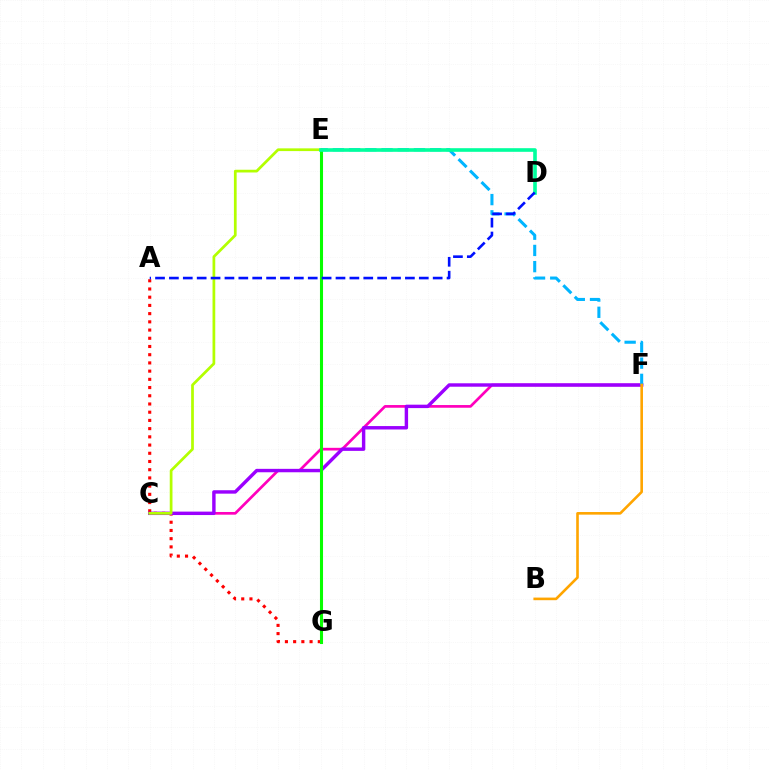{('A', 'G'): [{'color': '#ff0000', 'line_style': 'dotted', 'thickness': 2.23}], ('C', 'F'): [{'color': '#ff00bd', 'line_style': 'solid', 'thickness': 1.94}, {'color': '#9b00ff', 'line_style': 'solid', 'thickness': 2.46}], ('C', 'E'): [{'color': '#b3ff00', 'line_style': 'solid', 'thickness': 1.97}], ('E', 'F'): [{'color': '#00b5ff', 'line_style': 'dashed', 'thickness': 2.2}], ('B', 'F'): [{'color': '#ffa500', 'line_style': 'solid', 'thickness': 1.88}], ('E', 'G'): [{'color': '#08ff00', 'line_style': 'solid', 'thickness': 2.21}], ('D', 'E'): [{'color': '#00ff9d', 'line_style': 'solid', 'thickness': 2.61}], ('A', 'D'): [{'color': '#0010ff', 'line_style': 'dashed', 'thickness': 1.89}]}